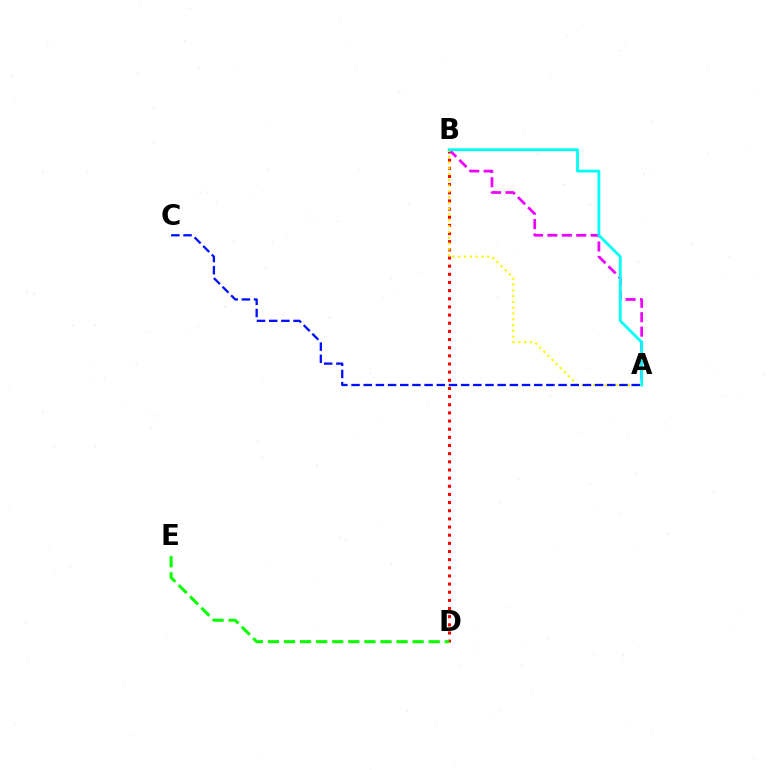{('B', 'D'): [{'color': '#ff0000', 'line_style': 'dotted', 'thickness': 2.21}], ('A', 'B'): [{'color': '#ee00ff', 'line_style': 'dashed', 'thickness': 1.96}, {'color': '#fcf500', 'line_style': 'dotted', 'thickness': 1.57}, {'color': '#00fff6', 'line_style': 'solid', 'thickness': 2.01}], ('D', 'E'): [{'color': '#08ff00', 'line_style': 'dashed', 'thickness': 2.18}], ('A', 'C'): [{'color': '#0010ff', 'line_style': 'dashed', 'thickness': 1.65}]}